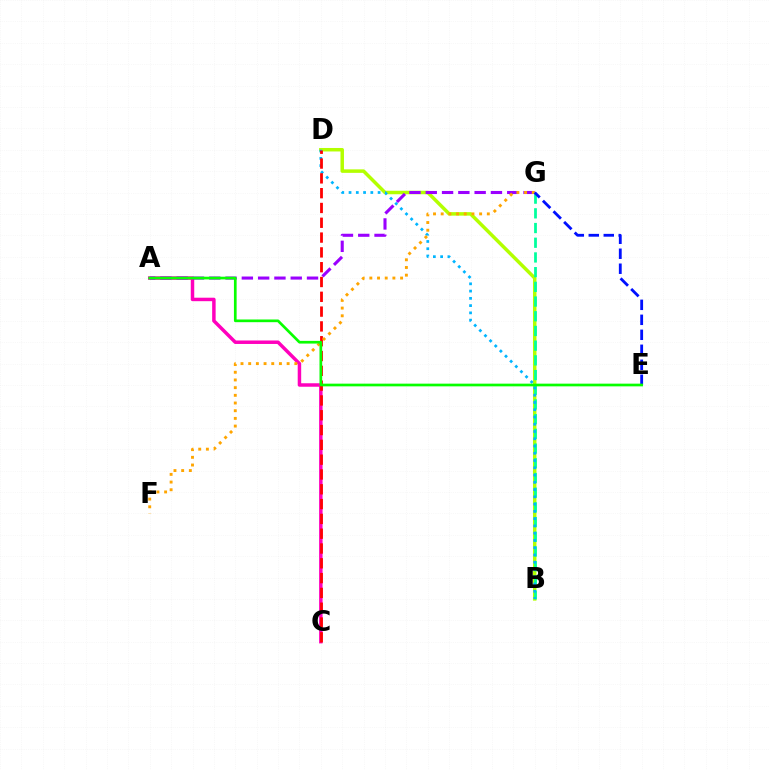{('B', 'D'): [{'color': '#b3ff00', 'line_style': 'solid', 'thickness': 2.51}, {'color': '#00b5ff', 'line_style': 'dotted', 'thickness': 1.97}], ('B', 'G'): [{'color': '#00ff9d', 'line_style': 'dashed', 'thickness': 2.0}], ('A', 'C'): [{'color': '#ff00bd', 'line_style': 'solid', 'thickness': 2.5}], ('A', 'G'): [{'color': '#9b00ff', 'line_style': 'dashed', 'thickness': 2.21}], ('C', 'D'): [{'color': '#ff0000', 'line_style': 'dashed', 'thickness': 2.01}], ('F', 'G'): [{'color': '#ffa500', 'line_style': 'dotted', 'thickness': 2.09}], ('E', 'G'): [{'color': '#0010ff', 'line_style': 'dashed', 'thickness': 2.04}], ('A', 'E'): [{'color': '#08ff00', 'line_style': 'solid', 'thickness': 1.94}]}